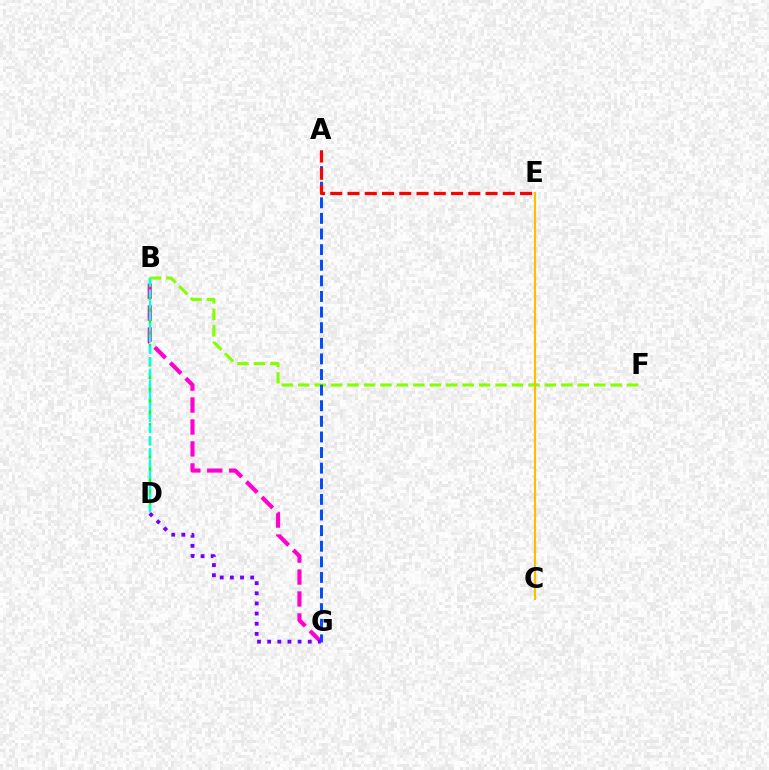{('B', 'G'): [{'color': '#ff00cf', 'line_style': 'dashed', 'thickness': 2.98}], ('B', 'D'): [{'color': '#00ff39', 'line_style': 'dashed', 'thickness': 1.79}, {'color': '#00fff6', 'line_style': 'dashed', 'thickness': 1.54}], ('B', 'F'): [{'color': '#84ff00', 'line_style': 'dashed', 'thickness': 2.23}], ('A', 'G'): [{'color': '#004bff', 'line_style': 'dashed', 'thickness': 2.12}], ('D', 'G'): [{'color': '#7200ff', 'line_style': 'dotted', 'thickness': 2.76}], ('C', 'E'): [{'color': '#ffbd00', 'line_style': 'solid', 'thickness': 1.56}], ('A', 'E'): [{'color': '#ff0000', 'line_style': 'dashed', 'thickness': 2.34}]}